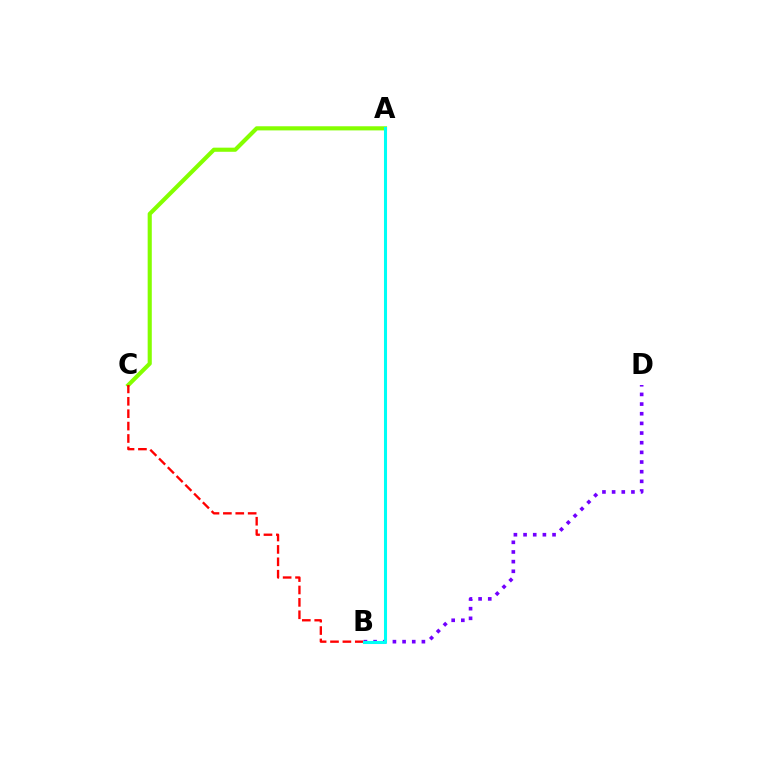{('A', 'C'): [{'color': '#84ff00', 'line_style': 'solid', 'thickness': 2.97}], ('B', 'C'): [{'color': '#ff0000', 'line_style': 'dashed', 'thickness': 1.68}], ('B', 'D'): [{'color': '#7200ff', 'line_style': 'dotted', 'thickness': 2.62}], ('A', 'B'): [{'color': '#00fff6', 'line_style': 'solid', 'thickness': 2.21}]}